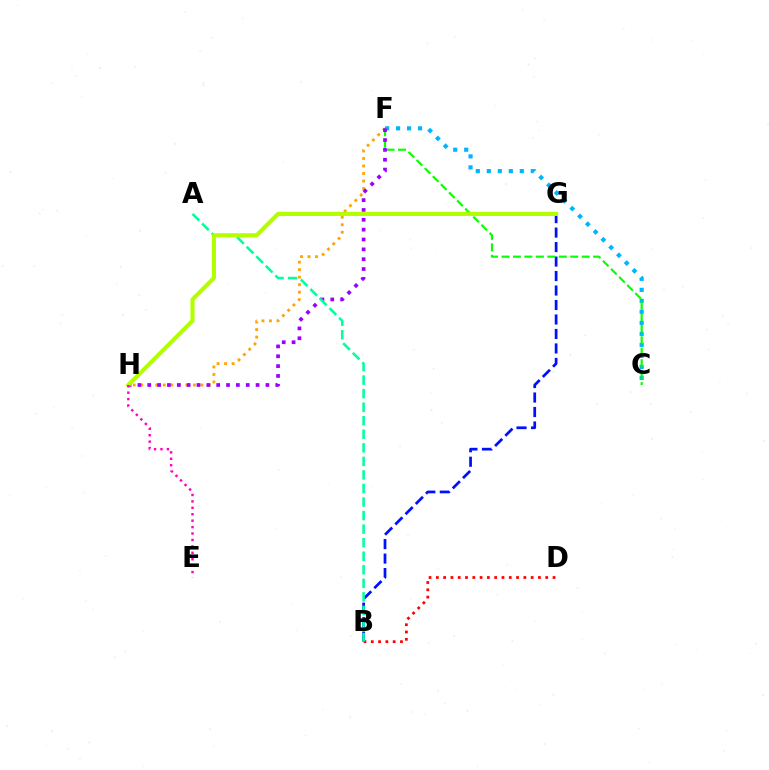{('B', 'G'): [{'color': '#0010ff', 'line_style': 'dashed', 'thickness': 1.97}], ('F', 'H'): [{'color': '#ffa500', 'line_style': 'dotted', 'thickness': 2.04}, {'color': '#9b00ff', 'line_style': 'dotted', 'thickness': 2.68}], ('C', 'F'): [{'color': '#00b5ff', 'line_style': 'dotted', 'thickness': 2.99}, {'color': '#08ff00', 'line_style': 'dashed', 'thickness': 1.56}], ('B', 'D'): [{'color': '#ff0000', 'line_style': 'dotted', 'thickness': 1.98}], ('A', 'B'): [{'color': '#00ff9d', 'line_style': 'dashed', 'thickness': 1.84}], ('G', 'H'): [{'color': '#b3ff00', 'line_style': 'solid', 'thickness': 2.96}], ('E', 'H'): [{'color': '#ff00bd', 'line_style': 'dotted', 'thickness': 1.75}]}